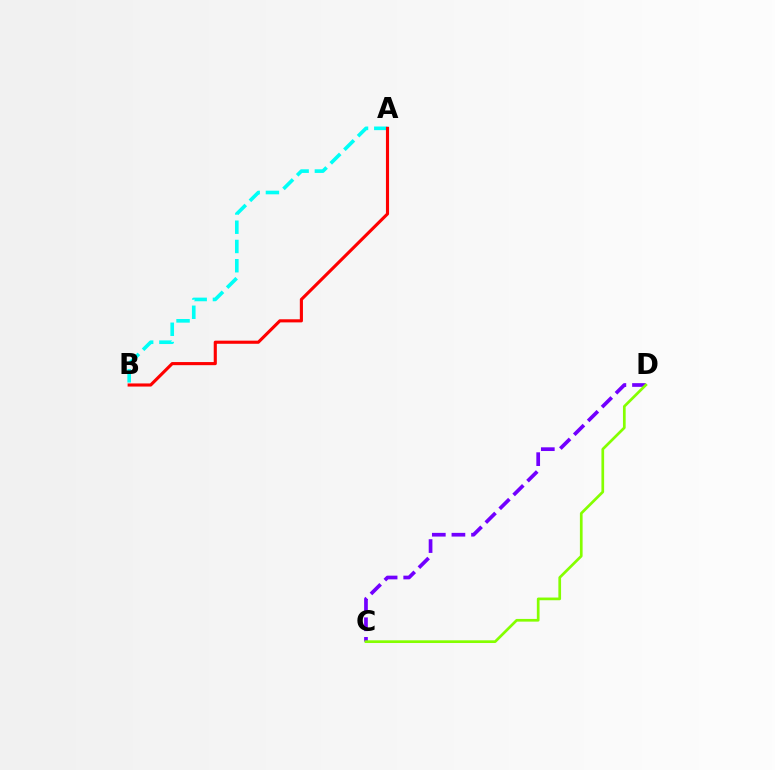{('C', 'D'): [{'color': '#7200ff', 'line_style': 'dashed', 'thickness': 2.66}, {'color': '#84ff00', 'line_style': 'solid', 'thickness': 1.94}], ('A', 'B'): [{'color': '#00fff6', 'line_style': 'dashed', 'thickness': 2.62}, {'color': '#ff0000', 'line_style': 'solid', 'thickness': 2.24}]}